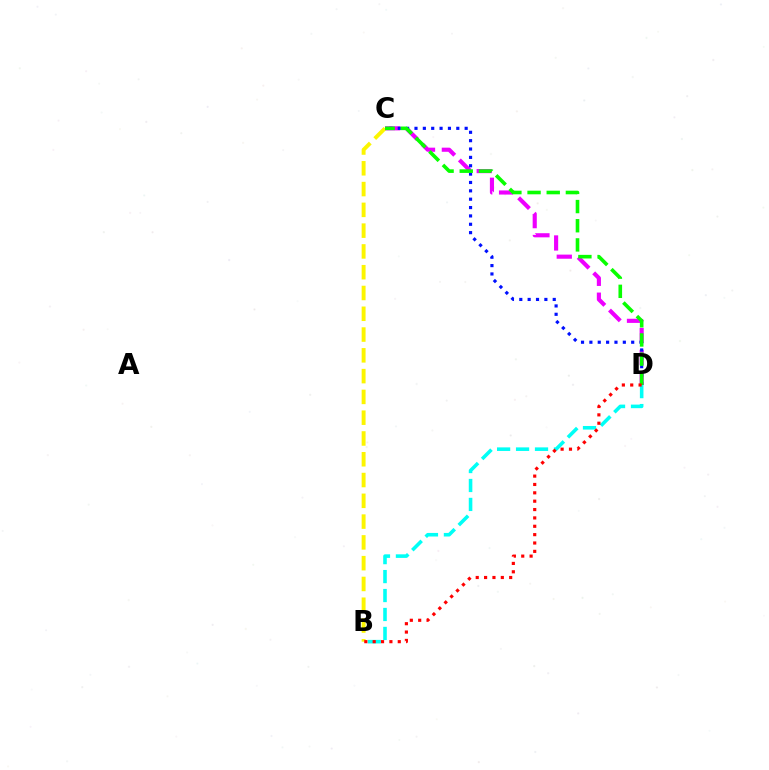{('C', 'D'): [{'color': '#ee00ff', 'line_style': 'dashed', 'thickness': 2.97}, {'color': '#0010ff', 'line_style': 'dotted', 'thickness': 2.27}, {'color': '#08ff00', 'line_style': 'dashed', 'thickness': 2.6}], ('B', 'D'): [{'color': '#00fff6', 'line_style': 'dashed', 'thickness': 2.57}, {'color': '#ff0000', 'line_style': 'dotted', 'thickness': 2.27}], ('B', 'C'): [{'color': '#fcf500', 'line_style': 'dashed', 'thickness': 2.82}]}